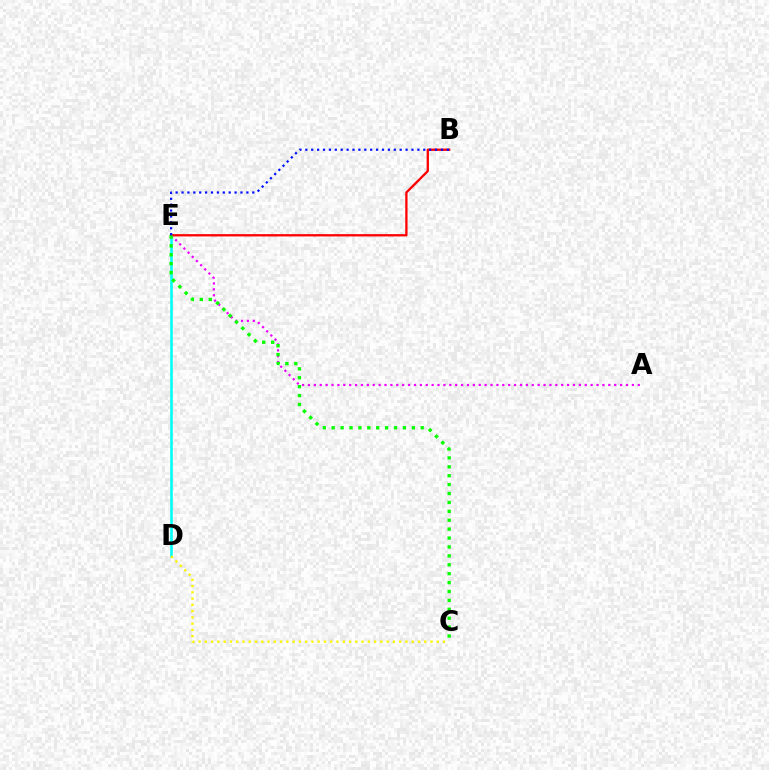{('D', 'E'): [{'color': '#00fff6', 'line_style': 'solid', 'thickness': 1.89}], ('A', 'E'): [{'color': '#ee00ff', 'line_style': 'dotted', 'thickness': 1.6}], ('C', 'D'): [{'color': '#fcf500', 'line_style': 'dotted', 'thickness': 1.7}], ('B', 'E'): [{'color': '#ff0000', 'line_style': 'solid', 'thickness': 1.66}, {'color': '#0010ff', 'line_style': 'dotted', 'thickness': 1.6}], ('C', 'E'): [{'color': '#08ff00', 'line_style': 'dotted', 'thickness': 2.42}]}